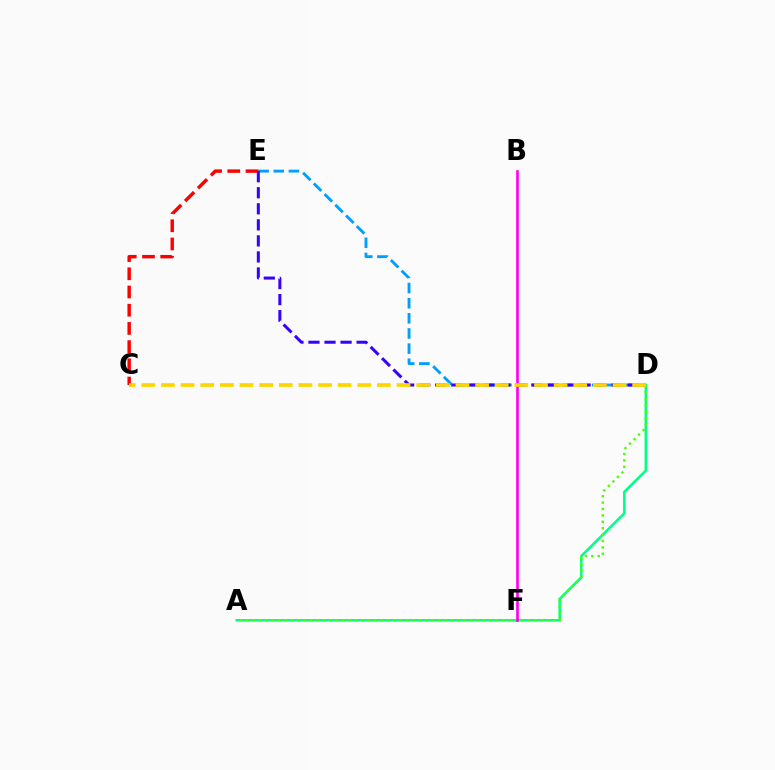{('D', 'E'): [{'color': '#009eff', 'line_style': 'dashed', 'thickness': 2.06}, {'color': '#3700ff', 'line_style': 'dashed', 'thickness': 2.18}], ('A', 'D'): [{'color': '#00ff86', 'line_style': 'solid', 'thickness': 1.83}, {'color': '#4fff00', 'line_style': 'dotted', 'thickness': 1.74}], ('C', 'E'): [{'color': '#ff0000', 'line_style': 'dashed', 'thickness': 2.47}], ('B', 'F'): [{'color': '#ff00ed', 'line_style': 'solid', 'thickness': 1.89}], ('C', 'D'): [{'color': '#ffd500', 'line_style': 'dashed', 'thickness': 2.67}]}